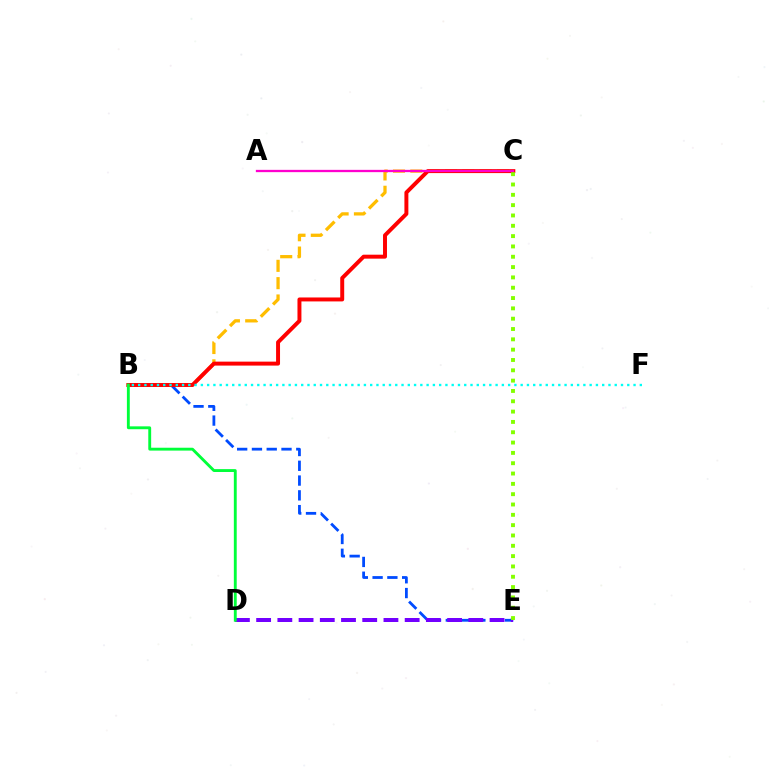{('B', 'C'): [{'color': '#ffbd00', 'line_style': 'dashed', 'thickness': 2.35}, {'color': '#ff0000', 'line_style': 'solid', 'thickness': 2.85}], ('B', 'E'): [{'color': '#004bff', 'line_style': 'dashed', 'thickness': 2.01}], ('D', 'E'): [{'color': '#7200ff', 'line_style': 'dashed', 'thickness': 2.88}], ('B', 'F'): [{'color': '#00fff6', 'line_style': 'dotted', 'thickness': 1.7}], ('A', 'C'): [{'color': '#ff00cf', 'line_style': 'solid', 'thickness': 1.65}], ('B', 'D'): [{'color': '#00ff39', 'line_style': 'solid', 'thickness': 2.07}], ('C', 'E'): [{'color': '#84ff00', 'line_style': 'dotted', 'thickness': 2.8}]}